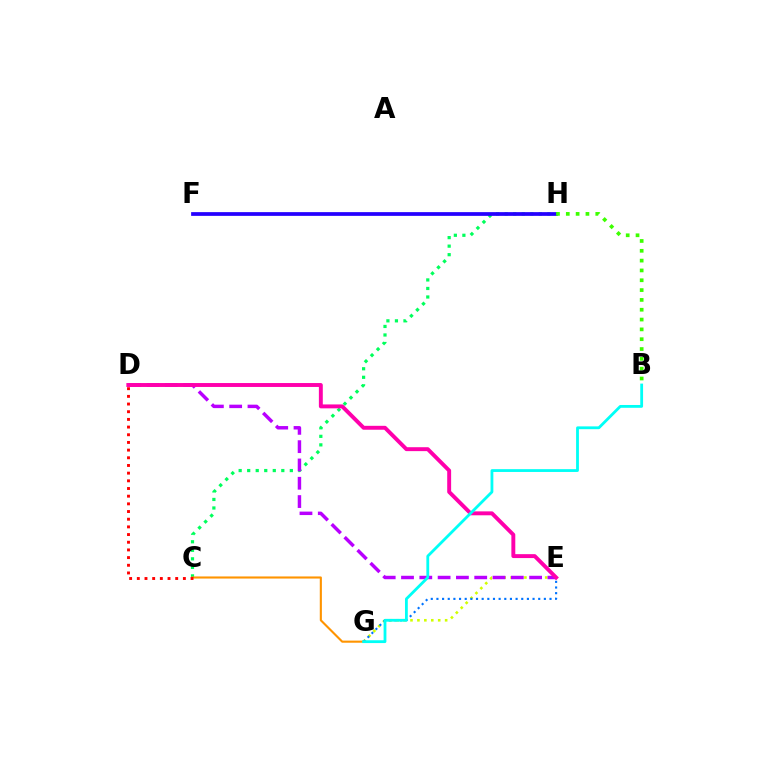{('C', 'H'): [{'color': '#00ff5c', 'line_style': 'dotted', 'thickness': 2.32}], ('E', 'G'): [{'color': '#d1ff00', 'line_style': 'dotted', 'thickness': 1.88}, {'color': '#0074ff', 'line_style': 'dotted', 'thickness': 1.54}], ('D', 'E'): [{'color': '#b900ff', 'line_style': 'dashed', 'thickness': 2.49}, {'color': '#ff00ac', 'line_style': 'solid', 'thickness': 2.82}], ('C', 'G'): [{'color': '#ff9400', 'line_style': 'solid', 'thickness': 1.52}], ('F', 'H'): [{'color': '#2500ff', 'line_style': 'solid', 'thickness': 2.69}], ('B', 'H'): [{'color': '#3dff00', 'line_style': 'dotted', 'thickness': 2.67}], ('C', 'D'): [{'color': '#ff0000', 'line_style': 'dotted', 'thickness': 2.09}], ('B', 'G'): [{'color': '#00fff6', 'line_style': 'solid', 'thickness': 2.02}]}